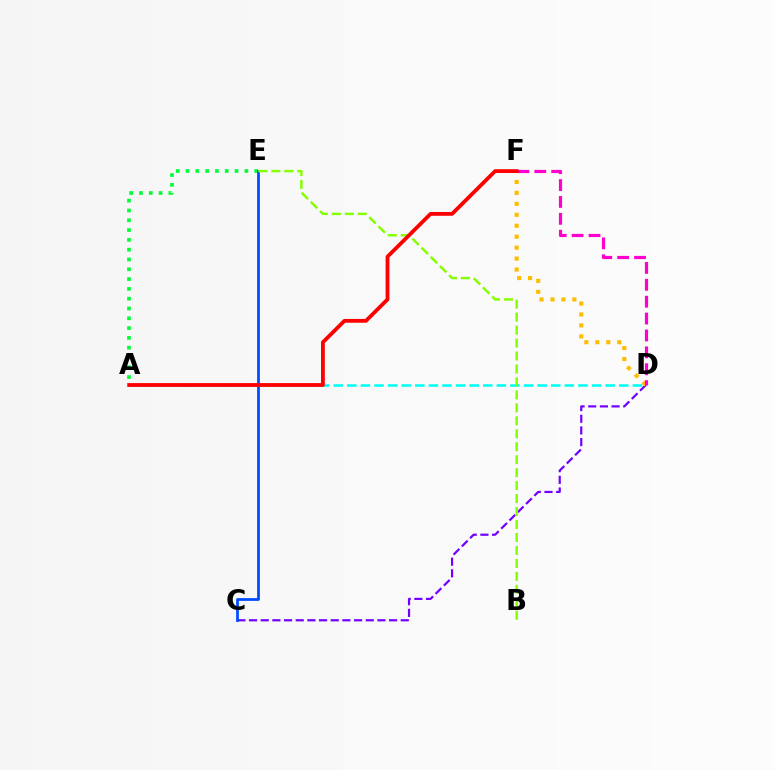{('A', 'E'): [{'color': '#00ff39', 'line_style': 'dotted', 'thickness': 2.66}], ('C', 'D'): [{'color': '#7200ff', 'line_style': 'dashed', 'thickness': 1.59}], ('C', 'E'): [{'color': '#004bff', 'line_style': 'solid', 'thickness': 1.98}], ('D', 'F'): [{'color': '#ffbd00', 'line_style': 'dotted', 'thickness': 2.98}, {'color': '#ff00cf', 'line_style': 'dashed', 'thickness': 2.29}], ('A', 'D'): [{'color': '#00fff6', 'line_style': 'dashed', 'thickness': 1.85}], ('B', 'E'): [{'color': '#84ff00', 'line_style': 'dashed', 'thickness': 1.76}], ('A', 'F'): [{'color': '#ff0000', 'line_style': 'solid', 'thickness': 2.74}]}